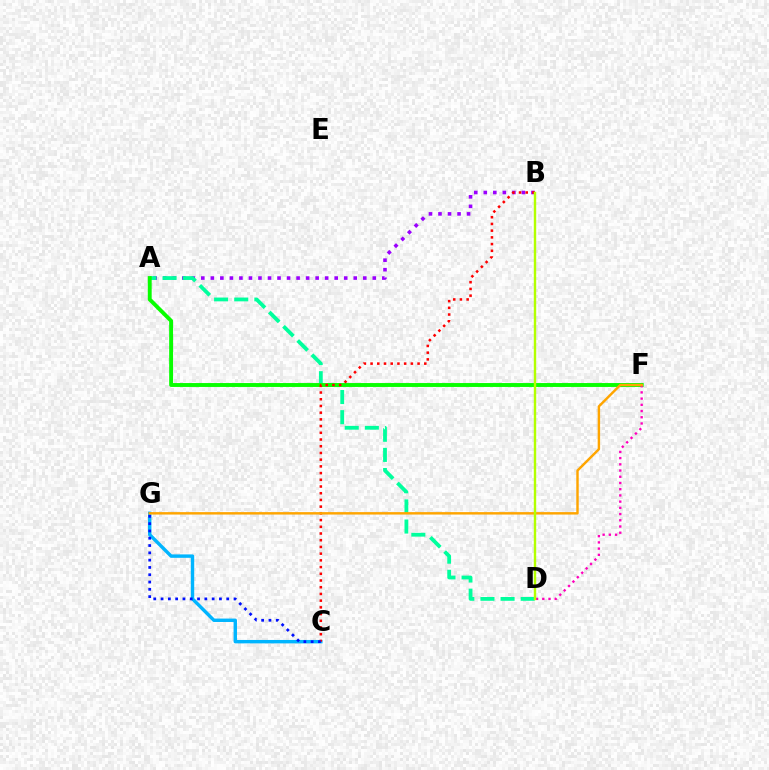{('C', 'G'): [{'color': '#00b5ff', 'line_style': 'solid', 'thickness': 2.46}, {'color': '#0010ff', 'line_style': 'dotted', 'thickness': 1.98}], ('A', 'B'): [{'color': '#9b00ff', 'line_style': 'dotted', 'thickness': 2.59}], ('A', 'D'): [{'color': '#00ff9d', 'line_style': 'dashed', 'thickness': 2.73}], ('A', 'F'): [{'color': '#08ff00', 'line_style': 'solid', 'thickness': 2.81}], ('B', 'C'): [{'color': '#ff0000', 'line_style': 'dotted', 'thickness': 1.82}], ('D', 'F'): [{'color': '#ff00bd', 'line_style': 'dotted', 'thickness': 1.69}], ('F', 'G'): [{'color': '#ffa500', 'line_style': 'solid', 'thickness': 1.75}], ('B', 'D'): [{'color': '#b3ff00', 'line_style': 'solid', 'thickness': 1.73}]}